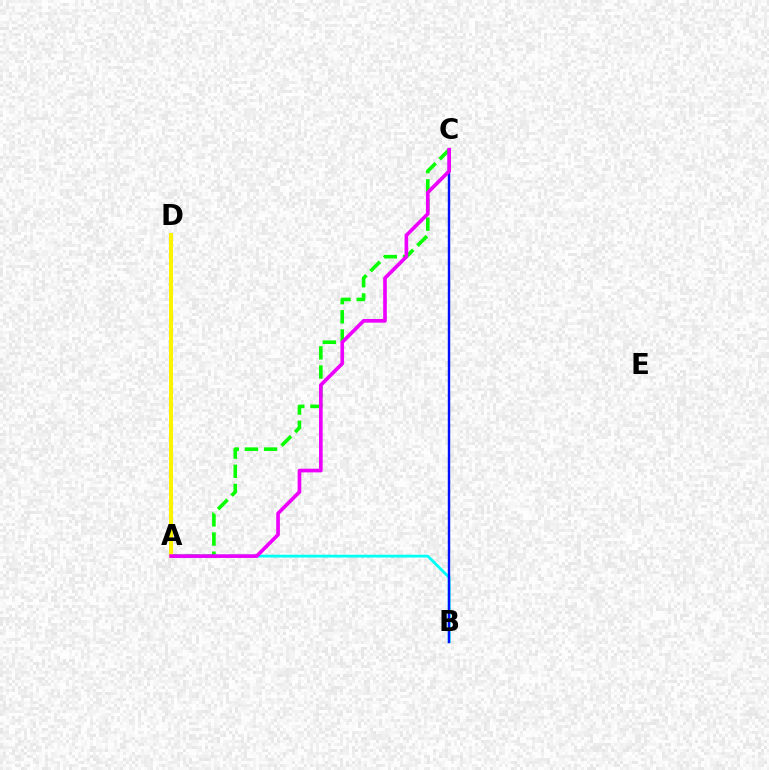{('A', 'C'): [{'color': '#08ff00', 'line_style': 'dashed', 'thickness': 2.6}, {'color': '#ee00ff', 'line_style': 'solid', 'thickness': 2.63}], ('A', 'B'): [{'color': '#00fff6', 'line_style': 'solid', 'thickness': 2.02}], ('A', 'D'): [{'color': '#ff0000', 'line_style': 'dashed', 'thickness': 2.65}, {'color': '#fcf500', 'line_style': 'solid', 'thickness': 2.86}], ('B', 'C'): [{'color': '#0010ff', 'line_style': 'solid', 'thickness': 1.75}]}